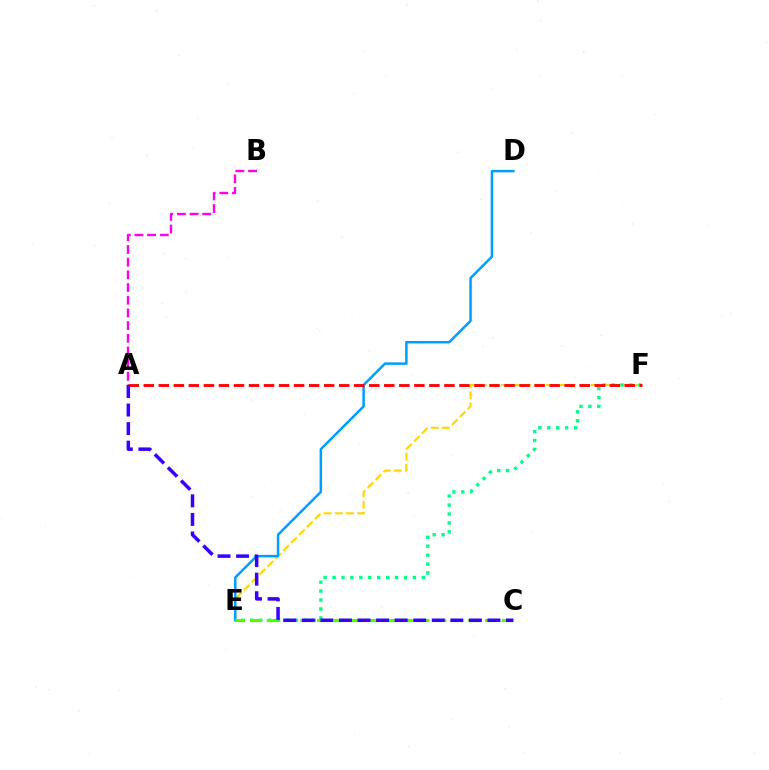{('E', 'F'): [{'color': '#ffd500', 'line_style': 'dashed', 'thickness': 1.52}, {'color': '#00ff86', 'line_style': 'dotted', 'thickness': 2.43}], ('D', 'E'): [{'color': '#009eff', 'line_style': 'solid', 'thickness': 1.79}], ('A', 'B'): [{'color': '#ff00ed', 'line_style': 'dashed', 'thickness': 1.72}], ('A', 'F'): [{'color': '#ff0000', 'line_style': 'dashed', 'thickness': 2.04}], ('C', 'E'): [{'color': '#4fff00', 'line_style': 'dashed', 'thickness': 2.28}], ('A', 'C'): [{'color': '#3700ff', 'line_style': 'dashed', 'thickness': 2.52}]}